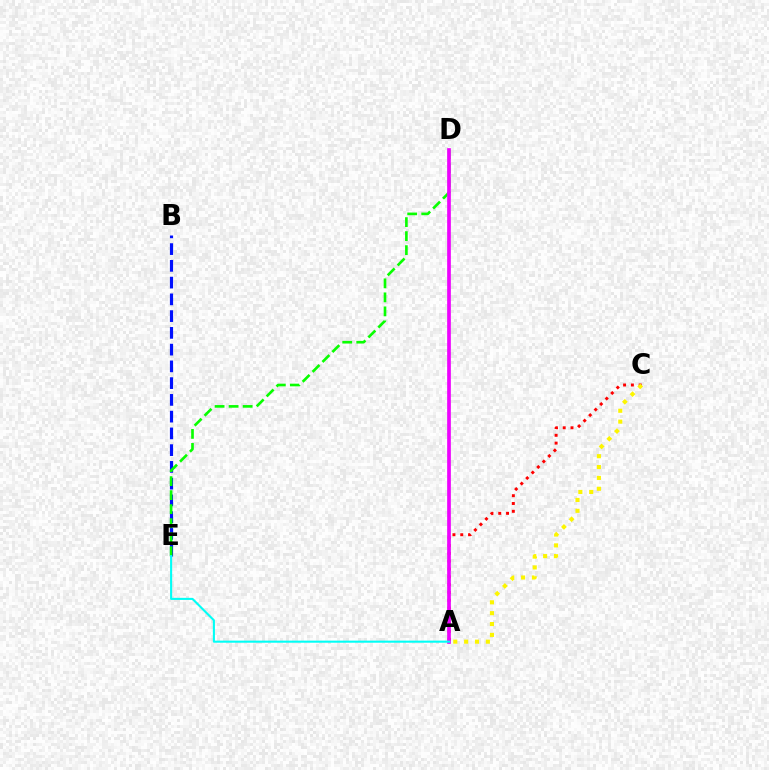{('A', 'C'): [{'color': '#ff0000', 'line_style': 'dotted', 'thickness': 2.12}, {'color': '#fcf500', 'line_style': 'dotted', 'thickness': 2.95}], ('B', 'E'): [{'color': '#0010ff', 'line_style': 'dashed', 'thickness': 2.28}], ('D', 'E'): [{'color': '#08ff00', 'line_style': 'dashed', 'thickness': 1.9}], ('A', 'D'): [{'color': '#ee00ff', 'line_style': 'solid', 'thickness': 2.65}], ('A', 'E'): [{'color': '#00fff6', 'line_style': 'solid', 'thickness': 1.5}]}